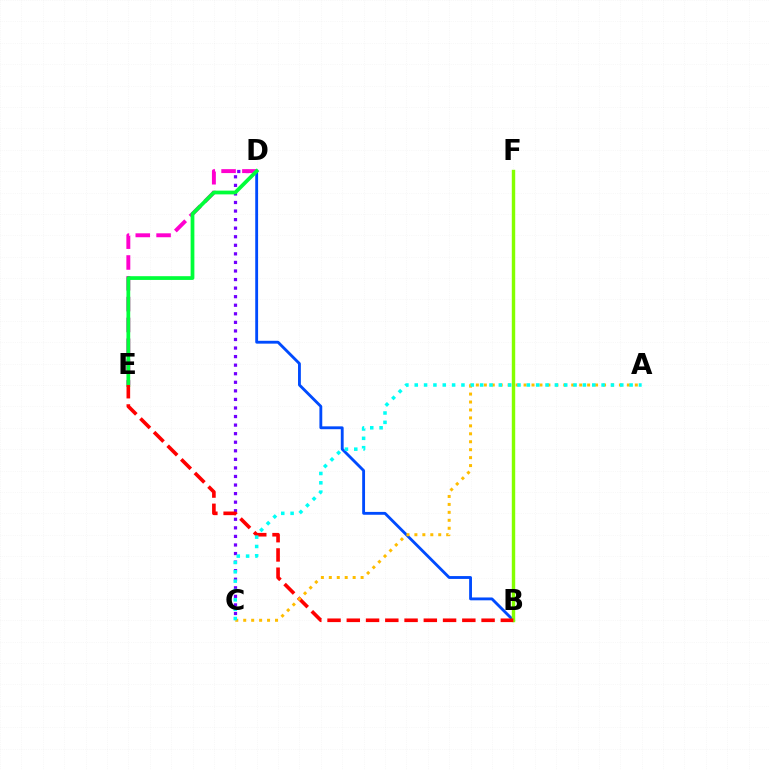{('C', 'D'): [{'color': '#7200ff', 'line_style': 'dotted', 'thickness': 2.33}], ('B', 'D'): [{'color': '#004bff', 'line_style': 'solid', 'thickness': 2.05}], ('B', 'F'): [{'color': '#84ff00', 'line_style': 'solid', 'thickness': 2.46}], ('D', 'E'): [{'color': '#ff00cf', 'line_style': 'dashed', 'thickness': 2.83}, {'color': '#00ff39', 'line_style': 'solid', 'thickness': 2.7}], ('B', 'E'): [{'color': '#ff0000', 'line_style': 'dashed', 'thickness': 2.62}], ('A', 'C'): [{'color': '#ffbd00', 'line_style': 'dotted', 'thickness': 2.16}, {'color': '#00fff6', 'line_style': 'dotted', 'thickness': 2.54}]}